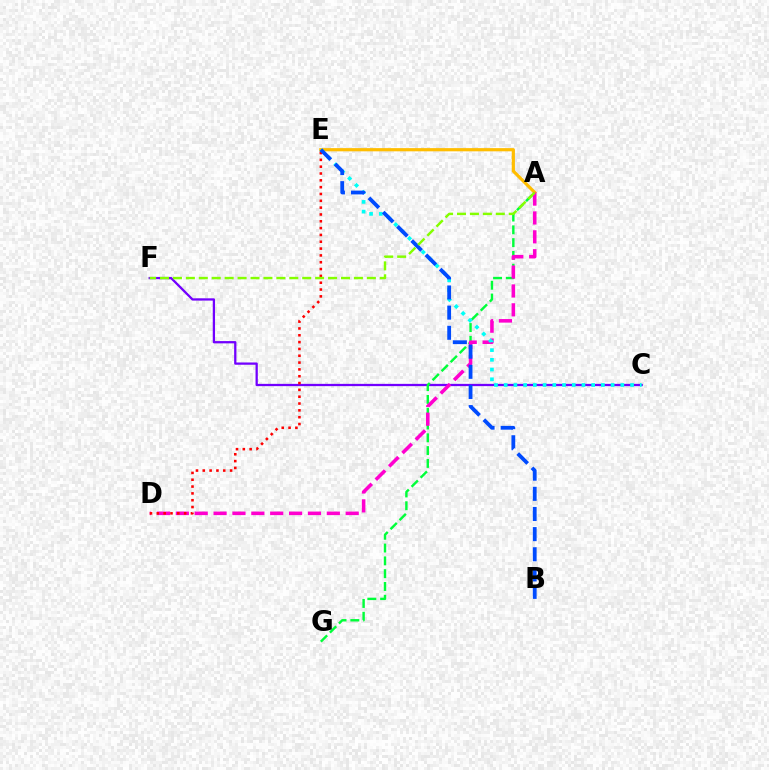{('C', 'F'): [{'color': '#7200ff', 'line_style': 'solid', 'thickness': 1.64}], ('A', 'G'): [{'color': '#00ff39', 'line_style': 'dashed', 'thickness': 1.74}], ('A', 'E'): [{'color': '#ffbd00', 'line_style': 'solid', 'thickness': 2.3}], ('A', 'D'): [{'color': '#ff00cf', 'line_style': 'dashed', 'thickness': 2.56}], ('C', 'E'): [{'color': '#00fff6', 'line_style': 'dotted', 'thickness': 2.64}], ('D', 'E'): [{'color': '#ff0000', 'line_style': 'dotted', 'thickness': 1.85}], ('B', 'E'): [{'color': '#004bff', 'line_style': 'dashed', 'thickness': 2.74}], ('A', 'F'): [{'color': '#84ff00', 'line_style': 'dashed', 'thickness': 1.76}]}